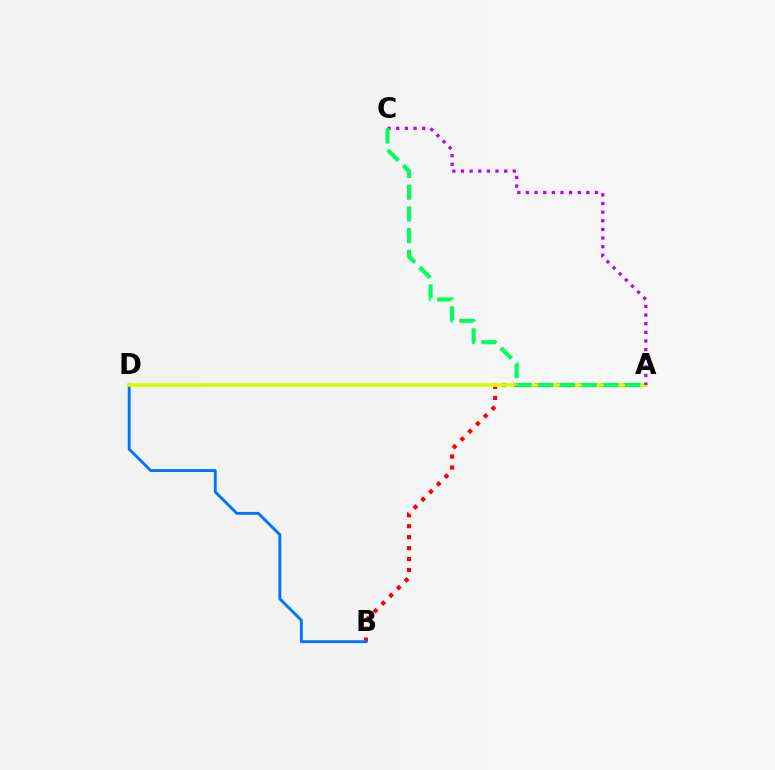{('A', 'B'): [{'color': '#ff0000', 'line_style': 'dotted', 'thickness': 2.97}], ('B', 'D'): [{'color': '#0074ff', 'line_style': 'solid', 'thickness': 2.08}], ('A', 'D'): [{'color': '#d1ff00', 'line_style': 'solid', 'thickness': 2.61}], ('A', 'C'): [{'color': '#b900ff', 'line_style': 'dotted', 'thickness': 2.35}, {'color': '#00ff5c', 'line_style': 'dashed', 'thickness': 2.95}]}